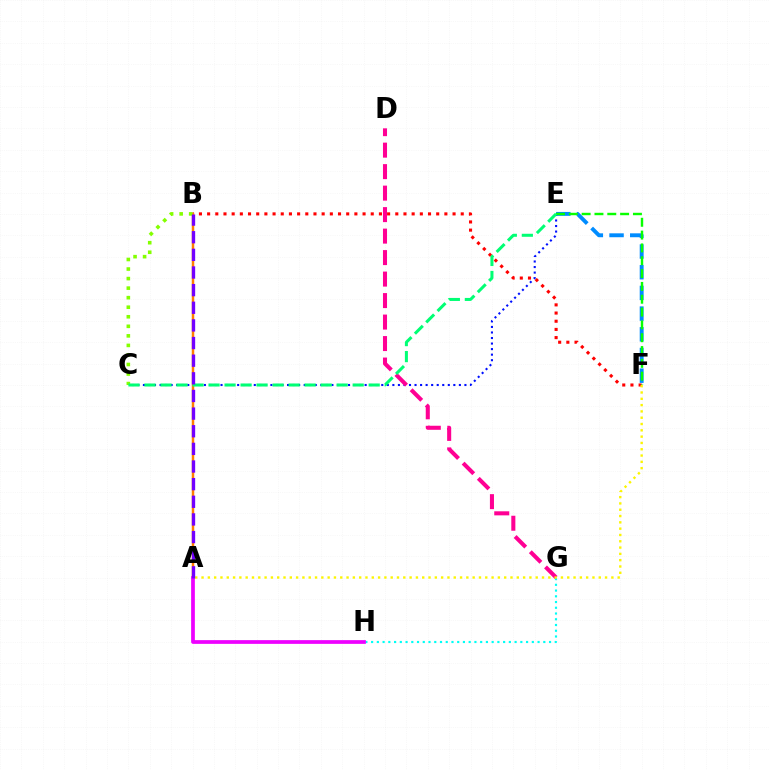{('G', 'H'): [{'color': '#00fff6', 'line_style': 'dotted', 'thickness': 1.56}], ('E', 'F'): [{'color': '#008cff', 'line_style': 'dashed', 'thickness': 2.81}, {'color': '#08ff00', 'line_style': 'dashed', 'thickness': 1.74}], ('B', 'F'): [{'color': '#ff0000', 'line_style': 'dotted', 'thickness': 2.22}], ('C', 'E'): [{'color': '#0010ff', 'line_style': 'dotted', 'thickness': 1.51}, {'color': '#00ff74', 'line_style': 'dashed', 'thickness': 2.18}], ('D', 'G'): [{'color': '#ff0094', 'line_style': 'dashed', 'thickness': 2.92}], ('A', 'F'): [{'color': '#fcf500', 'line_style': 'dotted', 'thickness': 1.71}], ('A', 'B'): [{'color': '#ff7c00', 'line_style': 'solid', 'thickness': 1.79}, {'color': '#7200ff', 'line_style': 'dashed', 'thickness': 2.4}], ('B', 'C'): [{'color': '#84ff00', 'line_style': 'dotted', 'thickness': 2.59}], ('A', 'H'): [{'color': '#ee00ff', 'line_style': 'solid', 'thickness': 2.68}]}